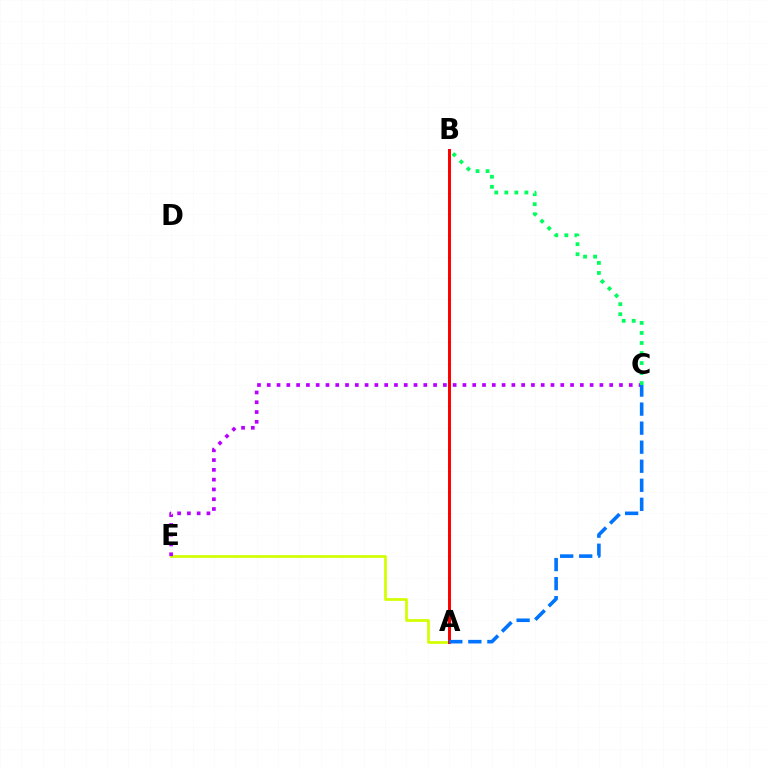{('A', 'E'): [{'color': '#d1ff00', 'line_style': 'solid', 'thickness': 1.97}], ('A', 'B'): [{'color': '#ff0000', 'line_style': 'solid', 'thickness': 2.15}], ('C', 'E'): [{'color': '#b900ff', 'line_style': 'dotted', 'thickness': 2.66}], ('A', 'C'): [{'color': '#0074ff', 'line_style': 'dashed', 'thickness': 2.59}], ('B', 'C'): [{'color': '#00ff5c', 'line_style': 'dotted', 'thickness': 2.73}]}